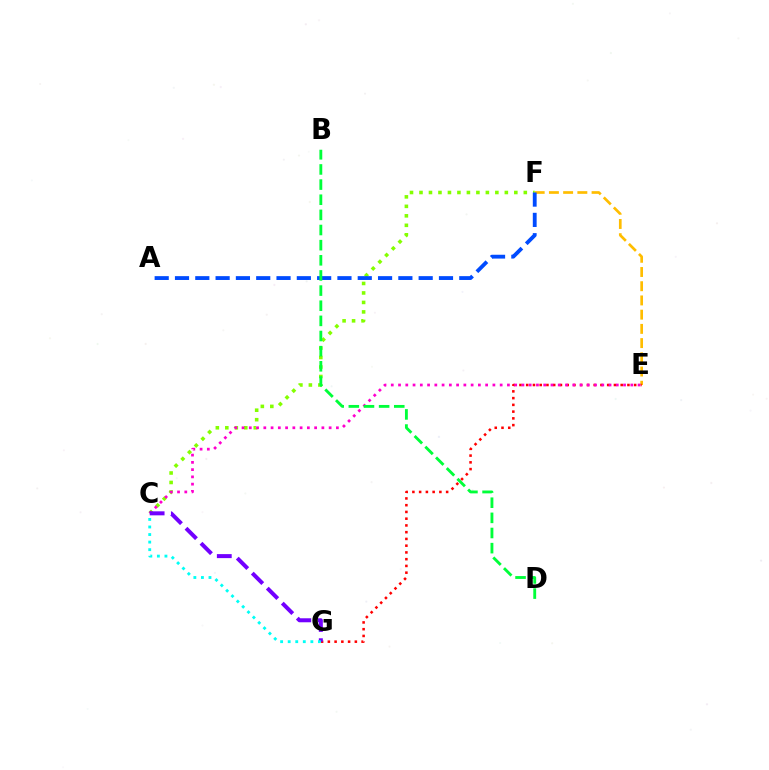{('E', 'F'): [{'color': '#ffbd00', 'line_style': 'dashed', 'thickness': 1.93}], ('C', 'F'): [{'color': '#84ff00', 'line_style': 'dotted', 'thickness': 2.58}], ('E', 'G'): [{'color': '#ff0000', 'line_style': 'dotted', 'thickness': 1.83}], ('C', 'E'): [{'color': '#ff00cf', 'line_style': 'dotted', 'thickness': 1.97}], ('C', 'G'): [{'color': '#7200ff', 'line_style': 'dashed', 'thickness': 2.88}, {'color': '#00fff6', 'line_style': 'dotted', 'thickness': 2.05}], ('A', 'F'): [{'color': '#004bff', 'line_style': 'dashed', 'thickness': 2.76}], ('B', 'D'): [{'color': '#00ff39', 'line_style': 'dashed', 'thickness': 2.06}]}